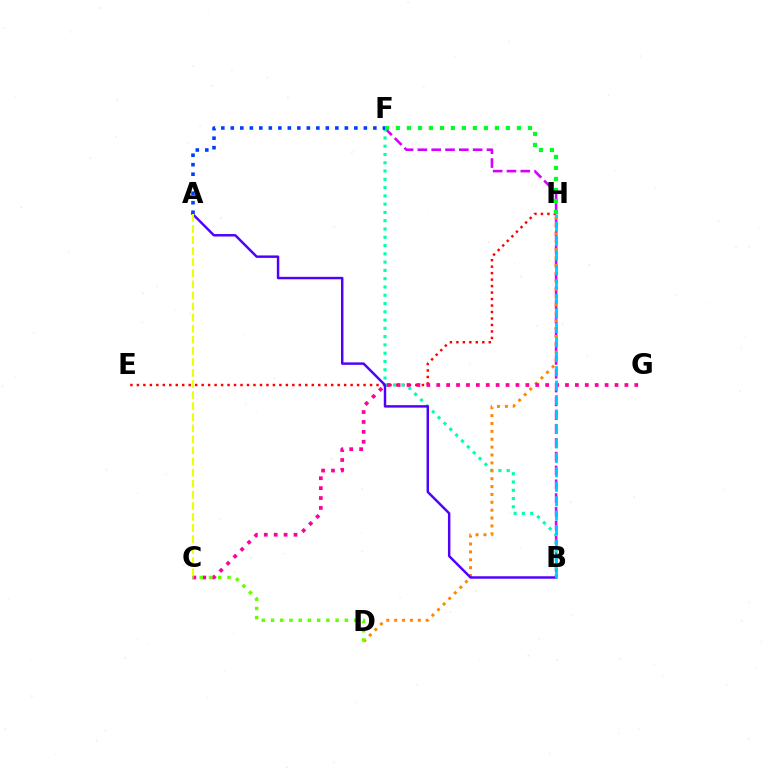{('E', 'H'): [{'color': '#ff0000', 'line_style': 'dotted', 'thickness': 1.76}], ('B', 'F'): [{'color': '#d600ff', 'line_style': 'dashed', 'thickness': 1.88}, {'color': '#00ffaf', 'line_style': 'dotted', 'thickness': 2.25}], ('D', 'H'): [{'color': '#ff8800', 'line_style': 'dotted', 'thickness': 2.14}], ('A', 'B'): [{'color': '#4f00ff', 'line_style': 'solid', 'thickness': 1.77}], ('F', 'H'): [{'color': '#00ff27', 'line_style': 'dotted', 'thickness': 2.99}], ('C', 'G'): [{'color': '#ff00a0', 'line_style': 'dotted', 'thickness': 2.69}], ('A', 'C'): [{'color': '#eeff00', 'line_style': 'dashed', 'thickness': 1.5}], ('C', 'D'): [{'color': '#66ff00', 'line_style': 'dotted', 'thickness': 2.51}], ('B', 'H'): [{'color': '#00c7ff', 'line_style': 'dashed', 'thickness': 1.96}], ('A', 'F'): [{'color': '#003fff', 'line_style': 'dotted', 'thickness': 2.58}]}